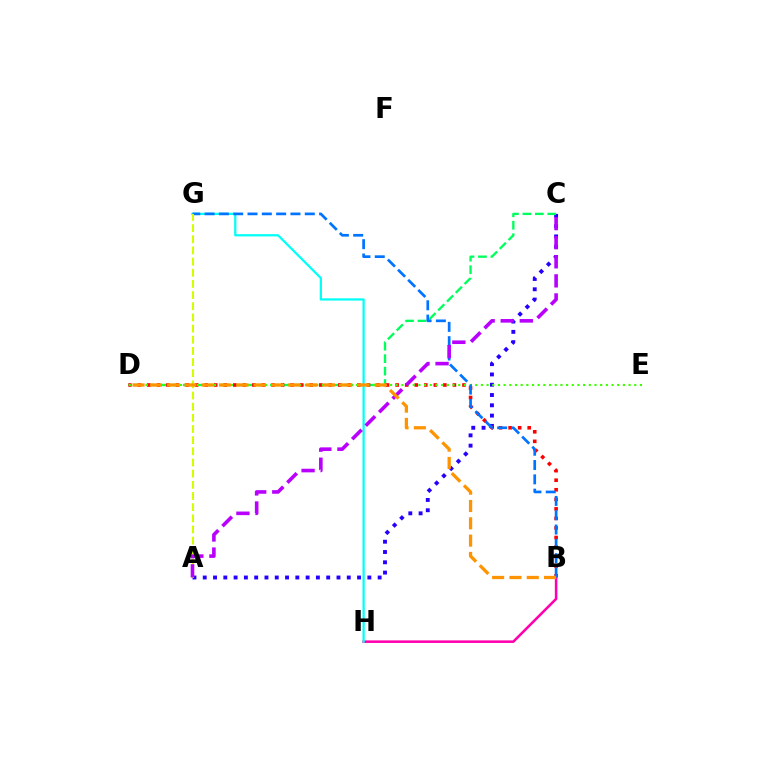{('A', 'C'): [{'color': '#2500ff', 'line_style': 'dotted', 'thickness': 2.8}, {'color': '#b900ff', 'line_style': 'dashed', 'thickness': 2.59}], ('C', 'D'): [{'color': '#00ff5c', 'line_style': 'dashed', 'thickness': 1.69}], ('B', 'D'): [{'color': '#ff0000', 'line_style': 'dotted', 'thickness': 2.59}, {'color': '#ff9400', 'line_style': 'dashed', 'thickness': 2.35}], ('B', 'H'): [{'color': '#ff00ac', 'line_style': 'solid', 'thickness': 1.84}], ('D', 'E'): [{'color': '#3dff00', 'line_style': 'dotted', 'thickness': 1.54}], ('G', 'H'): [{'color': '#00fff6', 'line_style': 'solid', 'thickness': 1.62}], ('B', 'G'): [{'color': '#0074ff', 'line_style': 'dashed', 'thickness': 1.95}], ('A', 'G'): [{'color': '#d1ff00', 'line_style': 'dashed', 'thickness': 1.52}]}